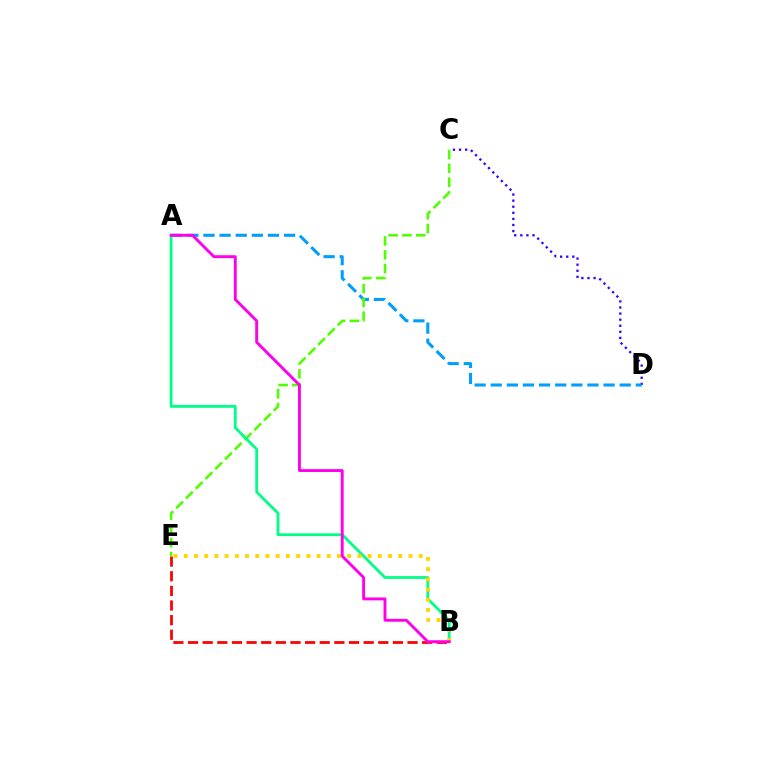{('B', 'E'): [{'color': '#ff0000', 'line_style': 'dashed', 'thickness': 1.99}, {'color': '#ffd500', 'line_style': 'dotted', 'thickness': 2.78}], ('C', 'D'): [{'color': '#3700ff', 'line_style': 'dotted', 'thickness': 1.65}], ('A', 'D'): [{'color': '#009eff', 'line_style': 'dashed', 'thickness': 2.19}], ('C', 'E'): [{'color': '#4fff00', 'line_style': 'dashed', 'thickness': 1.88}], ('A', 'B'): [{'color': '#00ff86', 'line_style': 'solid', 'thickness': 2.01}, {'color': '#ff00ed', 'line_style': 'solid', 'thickness': 2.09}]}